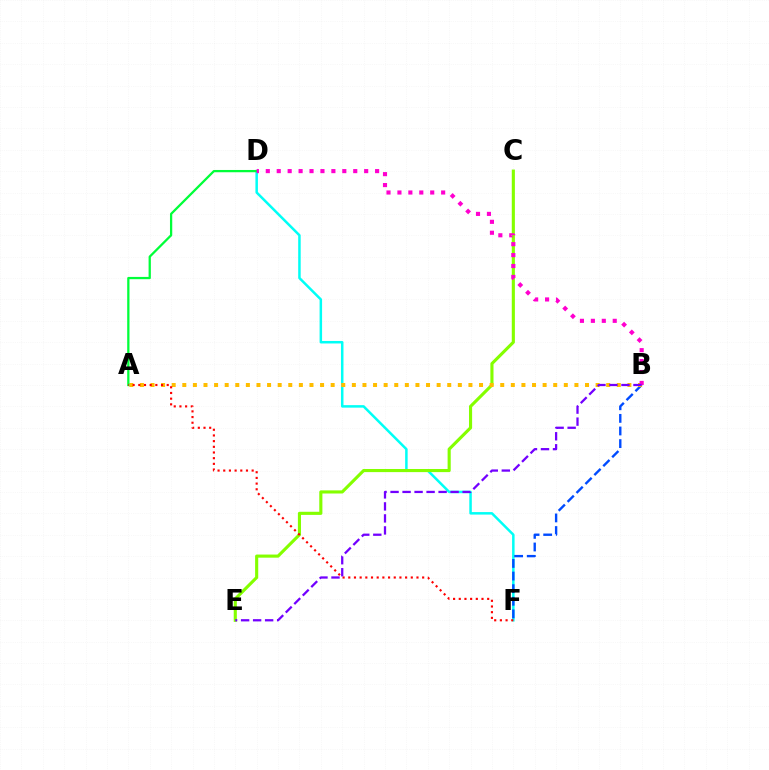{('D', 'F'): [{'color': '#00fff6', 'line_style': 'solid', 'thickness': 1.8}], ('C', 'E'): [{'color': '#84ff00', 'line_style': 'solid', 'thickness': 2.25}], ('B', 'F'): [{'color': '#004bff', 'line_style': 'dashed', 'thickness': 1.71}], ('A', 'B'): [{'color': '#ffbd00', 'line_style': 'dotted', 'thickness': 2.88}], ('A', 'D'): [{'color': '#00ff39', 'line_style': 'solid', 'thickness': 1.64}], ('B', 'D'): [{'color': '#ff00cf', 'line_style': 'dotted', 'thickness': 2.97}], ('A', 'F'): [{'color': '#ff0000', 'line_style': 'dotted', 'thickness': 1.54}], ('B', 'E'): [{'color': '#7200ff', 'line_style': 'dashed', 'thickness': 1.63}]}